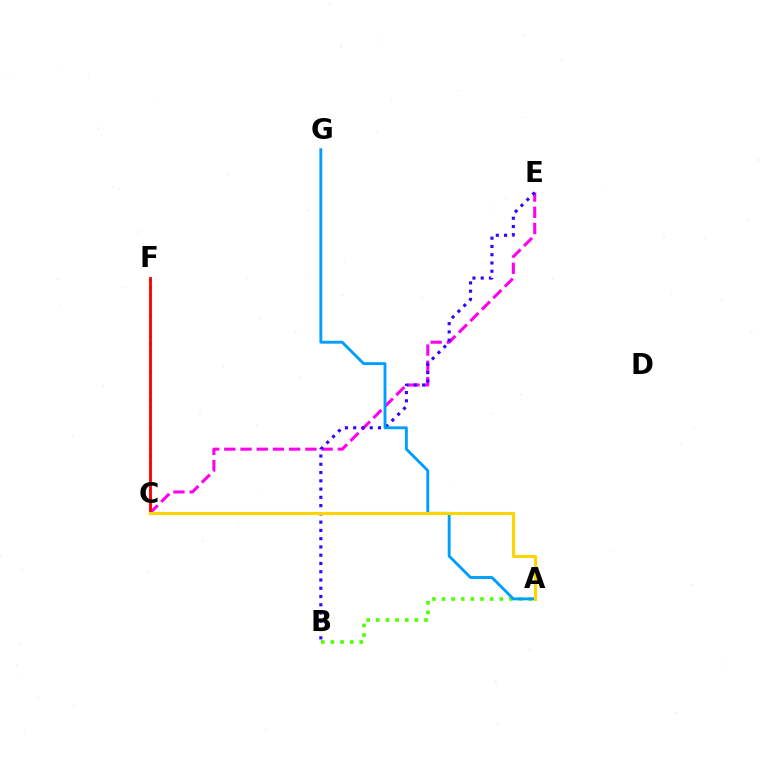{('C', 'E'): [{'color': '#ff00ed', 'line_style': 'dashed', 'thickness': 2.2}], ('C', 'F'): [{'color': '#00ff86', 'line_style': 'dotted', 'thickness': 1.91}, {'color': '#ff0000', 'line_style': 'solid', 'thickness': 2.04}], ('A', 'B'): [{'color': '#4fff00', 'line_style': 'dotted', 'thickness': 2.62}], ('B', 'E'): [{'color': '#3700ff', 'line_style': 'dotted', 'thickness': 2.25}], ('A', 'G'): [{'color': '#009eff', 'line_style': 'solid', 'thickness': 2.07}], ('A', 'C'): [{'color': '#ffd500', 'line_style': 'solid', 'thickness': 2.22}]}